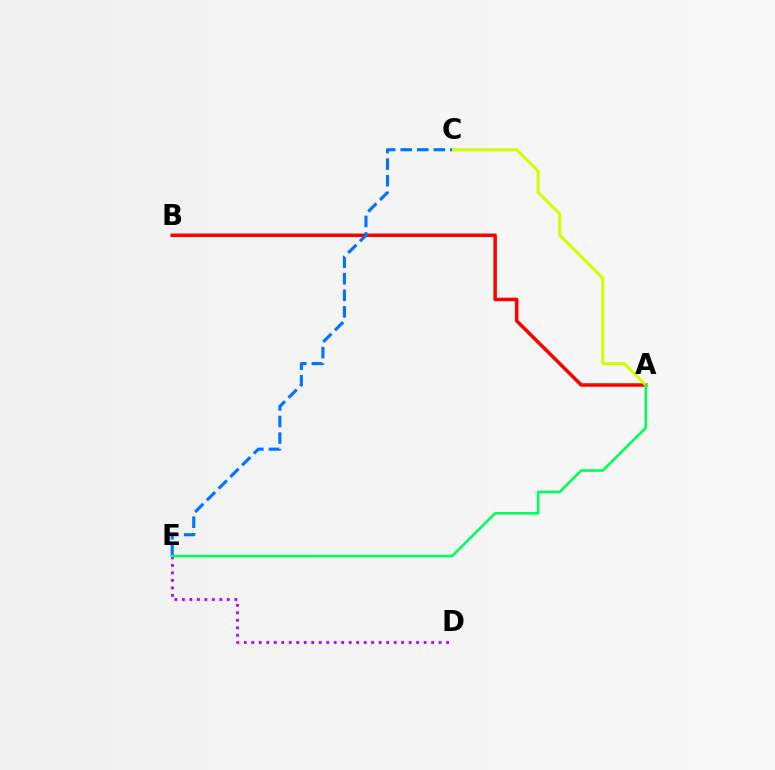{('D', 'E'): [{'color': '#b900ff', 'line_style': 'dotted', 'thickness': 2.04}], ('A', 'B'): [{'color': '#ff0000', 'line_style': 'solid', 'thickness': 2.52}], ('A', 'C'): [{'color': '#d1ff00', 'line_style': 'solid', 'thickness': 2.22}], ('C', 'E'): [{'color': '#0074ff', 'line_style': 'dashed', 'thickness': 2.25}], ('A', 'E'): [{'color': '#00ff5c', 'line_style': 'solid', 'thickness': 1.89}]}